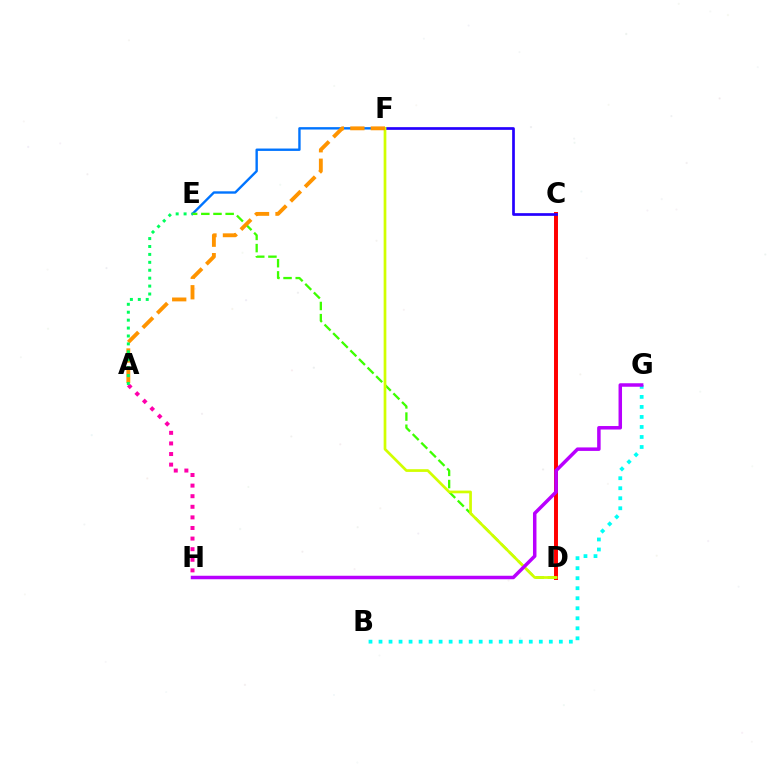{('C', 'D'): [{'color': '#ff0000', 'line_style': 'solid', 'thickness': 2.85}], ('C', 'F'): [{'color': '#2500ff', 'line_style': 'solid', 'thickness': 1.95}], ('E', 'F'): [{'color': '#0074ff', 'line_style': 'solid', 'thickness': 1.72}], ('B', 'G'): [{'color': '#00fff6', 'line_style': 'dotted', 'thickness': 2.72}], ('D', 'E'): [{'color': '#3dff00', 'line_style': 'dashed', 'thickness': 1.65}], ('D', 'F'): [{'color': '#d1ff00', 'line_style': 'solid', 'thickness': 1.95}], ('G', 'H'): [{'color': '#b900ff', 'line_style': 'solid', 'thickness': 2.51}], ('A', 'F'): [{'color': '#ff9400', 'line_style': 'dashed', 'thickness': 2.78}], ('A', 'H'): [{'color': '#ff00ac', 'line_style': 'dotted', 'thickness': 2.88}], ('A', 'E'): [{'color': '#00ff5c', 'line_style': 'dotted', 'thickness': 2.15}]}